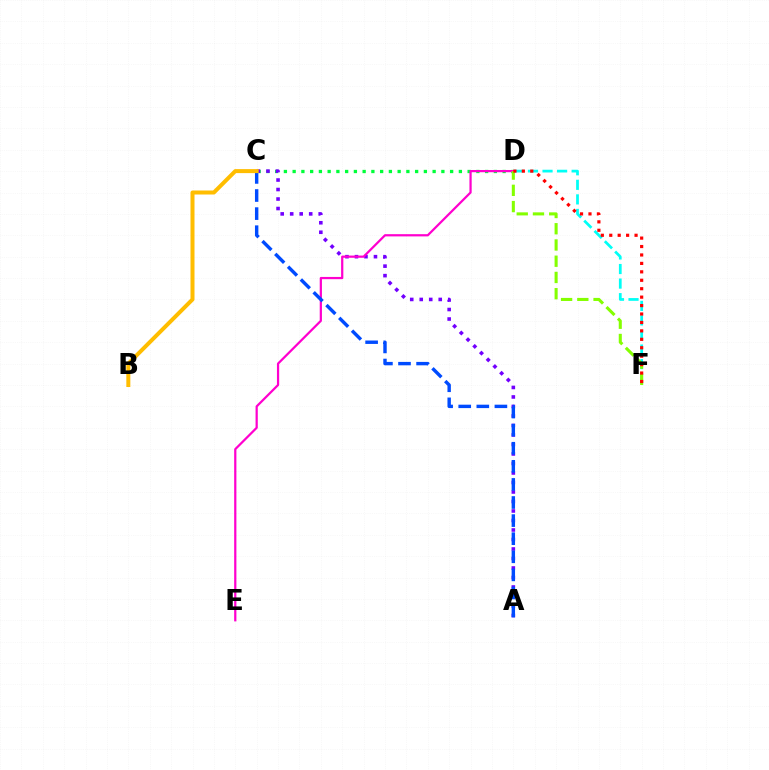{('C', 'D'): [{'color': '#00ff39', 'line_style': 'dotted', 'thickness': 2.38}], ('D', 'F'): [{'color': '#00fff6', 'line_style': 'dashed', 'thickness': 1.98}, {'color': '#84ff00', 'line_style': 'dashed', 'thickness': 2.21}, {'color': '#ff0000', 'line_style': 'dotted', 'thickness': 2.29}], ('A', 'C'): [{'color': '#7200ff', 'line_style': 'dotted', 'thickness': 2.58}, {'color': '#004bff', 'line_style': 'dashed', 'thickness': 2.46}], ('D', 'E'): [{'color': '#ff00cf', 'line_style': 'solid', 'thickness': 1.61}], ('B', 'C'): [{'color': '#ffbd00', 'line_style': 'solid', 'thickness': 2.88}]}